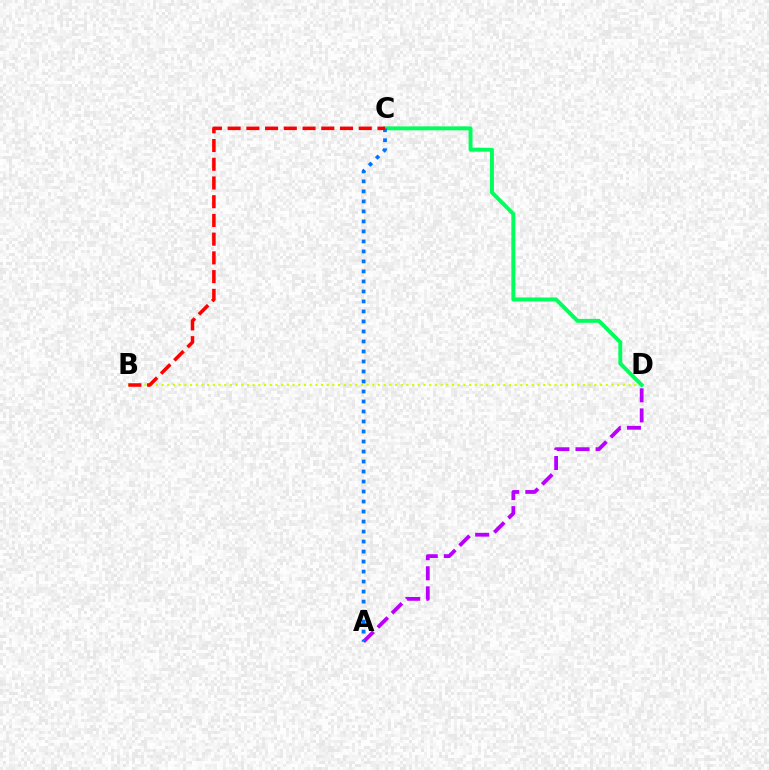{('B', 'D'): [{'color': '#d1ff00', 'line_style': 'dotted', 'thickness': 1.55}], ('A', 'D'): [{'color': '#b900ff', 'line_style': 'dashed', 'thickness': 2.73}], ('C', 'D'): [{'color': '#00ff5c', 'line_style': 'solid', 'thickness': 2.82}], ('A', 'C'): [{'color': '#0074ff', 'line_style': 'dotted', 'thickness': 2.72}], ('B', 'C'): [{'color': '#ff0000', 'line_style': 'dashed', 'thickness': 2.54}]}